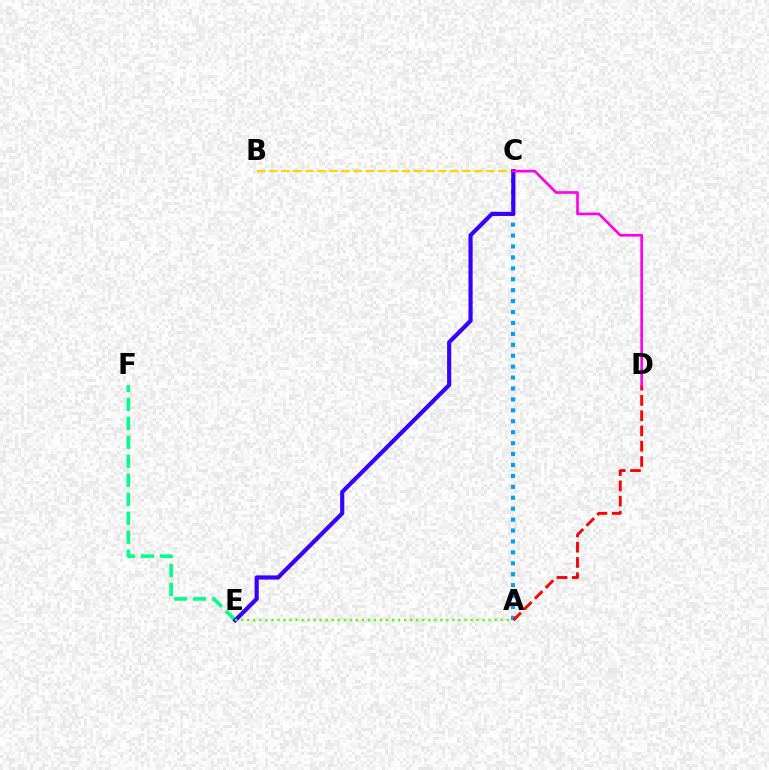{('A', 'C'): [{'color': '#009eff', 'line_style': 'dotted', 'thickness': 2.97}], ('B', 'C'): [{'color': '#ffd500', 'line_style': 'dashed', 'thickness': 1.64}], ('A', 'D'): [{'color': '#ff0000', 'line_style': 'dashed', 'thickness': 2.07}], ('E', 'F'): [{'color': '#00ff86', 'line_style': 'dashed', 'thickness': 2.58}], ('C', 'E'): [{'color': '#3700ff', 'line_style': 'solid', 'thickness': 2.99}], ('A', 'E'): [{'color': '#4fff00', 'line_style': 'dotted', 'thickness': 1.64}], ('C', 'D'): [{'color': '#ff00ed', 'line_style': 'solid', 'thickness': 1.92}]}